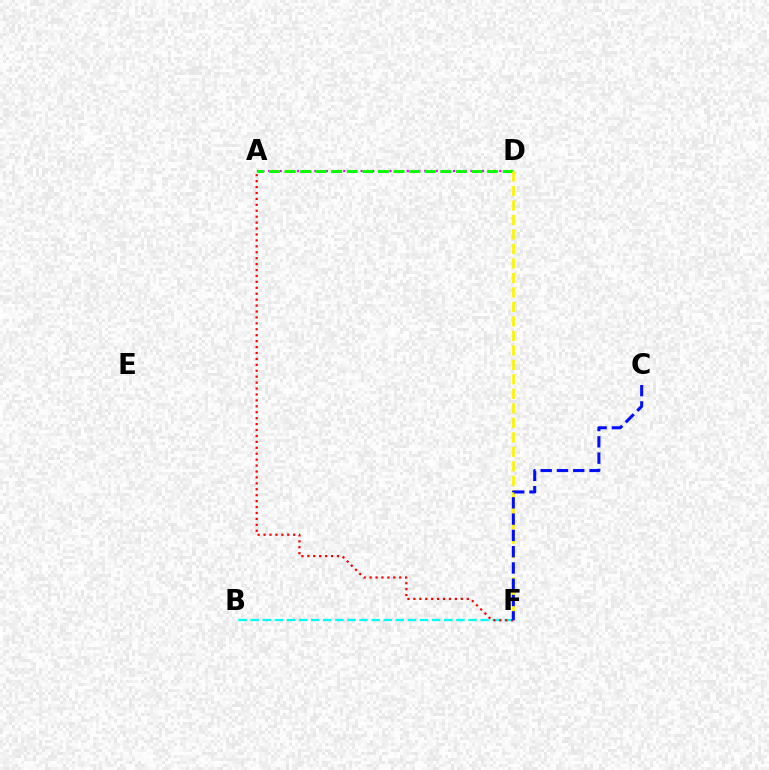{('A', 'D'): [{'color': '#ee00ff', 'line_style': 'dotted', 'thickness': 1.57}, {'color': '#08ff00', 'line_style': 'dashed', 'thickness': 2.12}], ('B', 'F'): [{'color': '#00fff6', 'line_style': 'dashed', 'thickness': 1.64}], ('D', 'F'): [{'color': '#fcf500', 'line_style': 'dashed', 'thickness': 1.97}], ('A', 'F'): [{'color': '#ff0000', 'line_style': 'dotted', 'thickness': 1.61}], ('C', 'F'): [{'color': '#0010ff', 'line_style': 'dashed', 'thickness': 2.21}]}